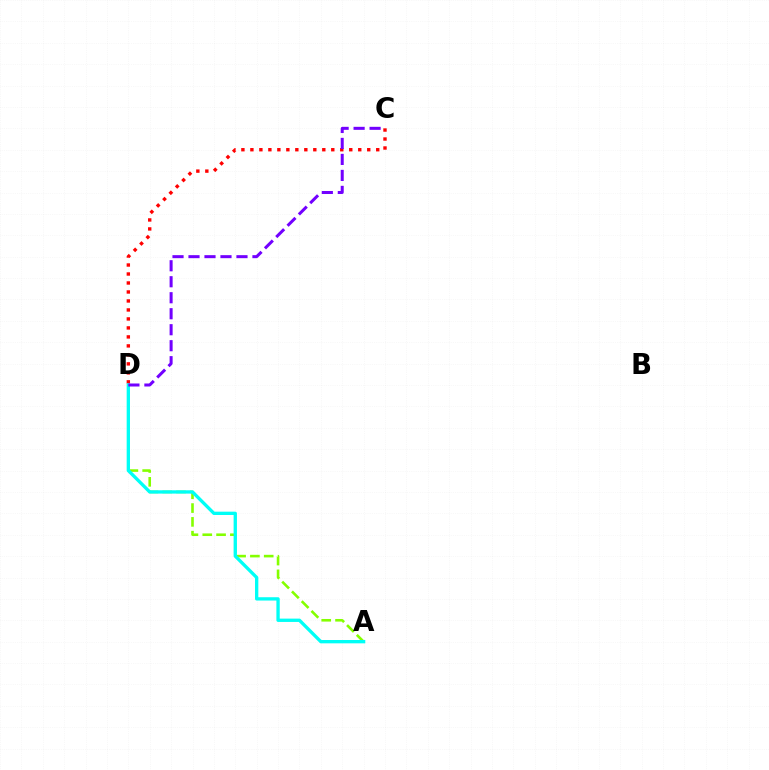{('A', 'D'): [{'color': '#84ff00', 'line_style': 'dashed', 'thickness': 1.88}, {'color': '#00fff6', 'line_style': 'solid', 'thickness': 2.39}], ('C', 'D'): [{'color': '#ff0000', 'line_style': 'dotted', 'thickness': 2.44}, {'color': '#7200ff', 'line_style': 'dashed', 'thickness': 2.17}]}